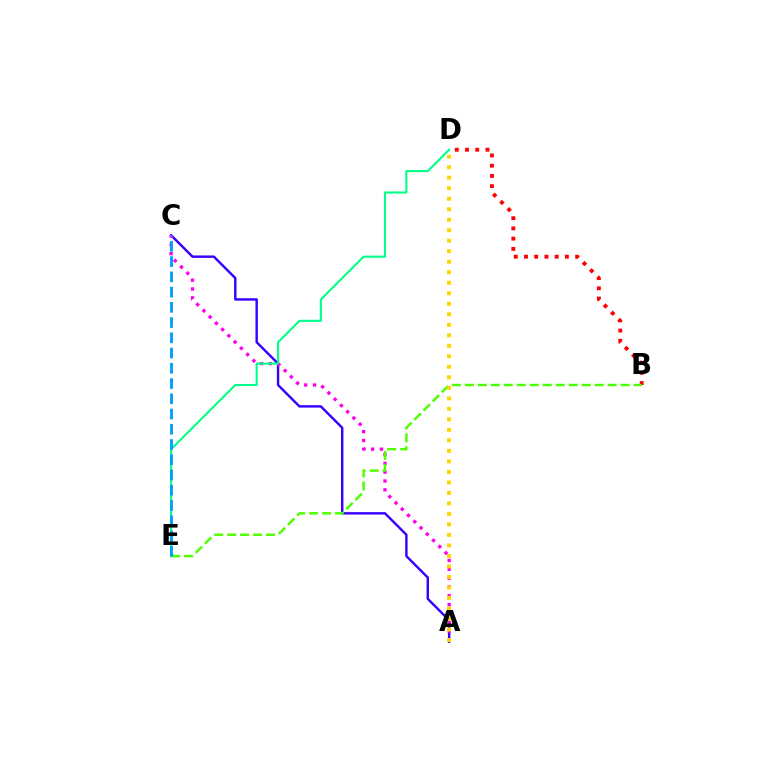{('A', 'C'): [{'color': '#3700ff', 'line_style': 'solid', 'thickness': 1.75}, {'color': '#ff00ed', 'line_style': 'dotted', 'thickness': 2.4}], ('B', 'D'): [{'color': '#ff0000', 'line_style': 'dotted', 'thickness': 2.78}], ('B', 'E'): [{'color': '#4fff00', 'line_style': 'dashed', 'thickness': 1.76}], ('A', 'D'): [{'color': '#ffd500', 'line_style': 'dotted', 'thickness': 2.85}], ('D', 'E'): [{'color': '#00ff86', 'line_style': 'solid', 'thickness': 1.5}], ('C', 'E'): [{'color': '#009eff', 'line_style': 'dashed', 'thickness': 2.07}]}